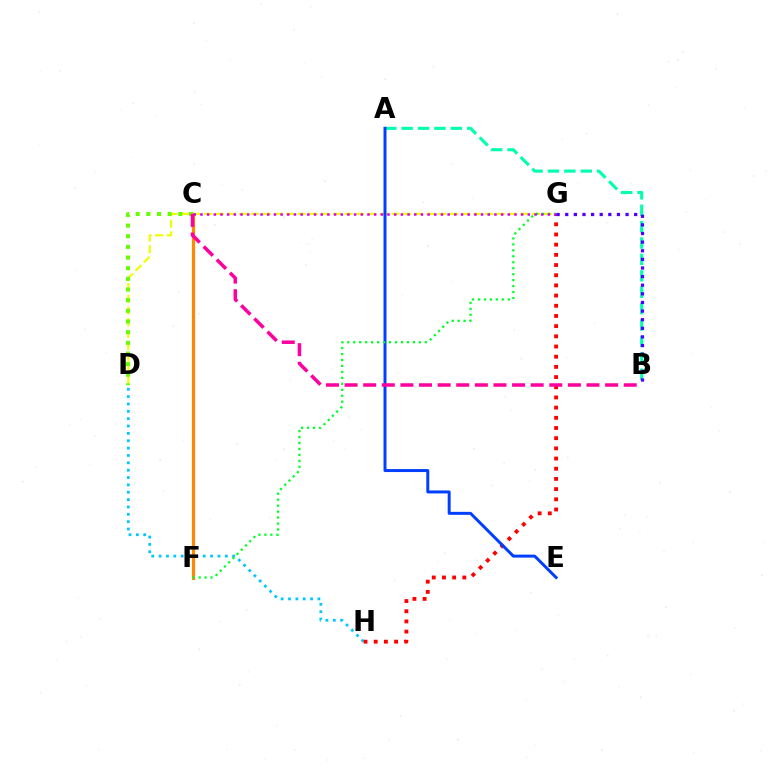{('D', 'G'): [{'color': '#eeff00', 'line_style': 'dashed', 'thickness': 1.59}], ('D', 'H'): [{'color': '#00c7ff', 'line_style': 'dotted', 'thickness': 2.0}], ('C', 'F'): [{'color': '#ff8800', 'line_style': 'solid', 'thickness': 2.29}], ('A', 'B'): [{'color': '#00ffaf', 'line_style': 'dashed', 'thickness': 2.23}], ('G', 'H'): [{'color': '#ff0000', 'line_style': 'dotted', 'thickness': 2.77}], ('A', 'E'): [{'color': '#003fff', 'line_style': 'solid', 'thickness': 2.14}], ('F', 'G'): [{'color': '#00ff27', 'line_style': 'dotted', 'thickness': 1.62}], ('C', 'G'): [{'color': '#d600ff', 'line_style': 'dotted', 'thickness': 1.82}], ('C', 'D'): [{'color': '#66ff00', 'line_style': 'dotted', 'thickness': 2.9}], ('B', 'G'): [{'color': '#4f00ff', 'line_style': 'dotted', 'thickness': 2.34}], ('B', 'C'): [{'color': '#ff00a0', 'line_style': 'dashed', 'thickness': 2.53}]}